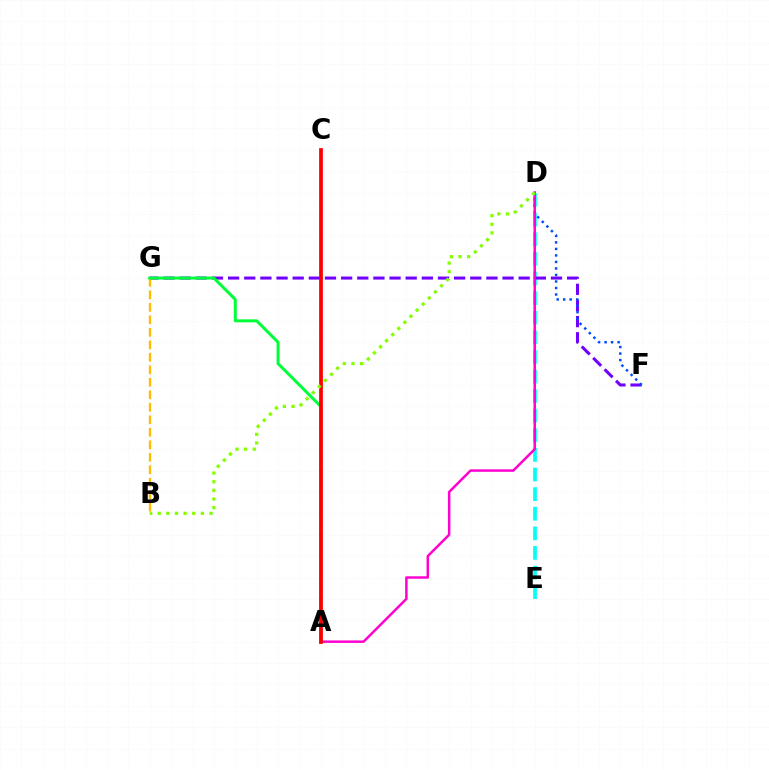{('D', 'E'): [{'color': '#00fff6', 'line_style': 'dashed', 'thickness': 2.66}], ('F', 'G'): [{'color': '#7200ff', 'line_style': 'dashed', 'thickness': 2.19}], ('B', 'G'): [{'color': '#ffbd00', 'line_style': 'dashed', 'thickness': 1.7}], ('A', 'G'): [{'color': '#00ff39', 'line_style': 'solid', 'thickness': 2.16}], ('D', 'F'): [{'color': '#004bff', 'line_style': 'dotted', 'thickness': 1.77}], ('A', 'D'): [{'color': '#ff00cf', 'line_style': 'solid', 'thickness': 1.78}], ('A', 'C'): [{'color': '#ff0000', 'line_style': 'solid', 'thickness': 2.7}], ('B', 'D'): [{'color': '#84ff00', 'line_style': 'dotted', 'thickness': 2.34}]}